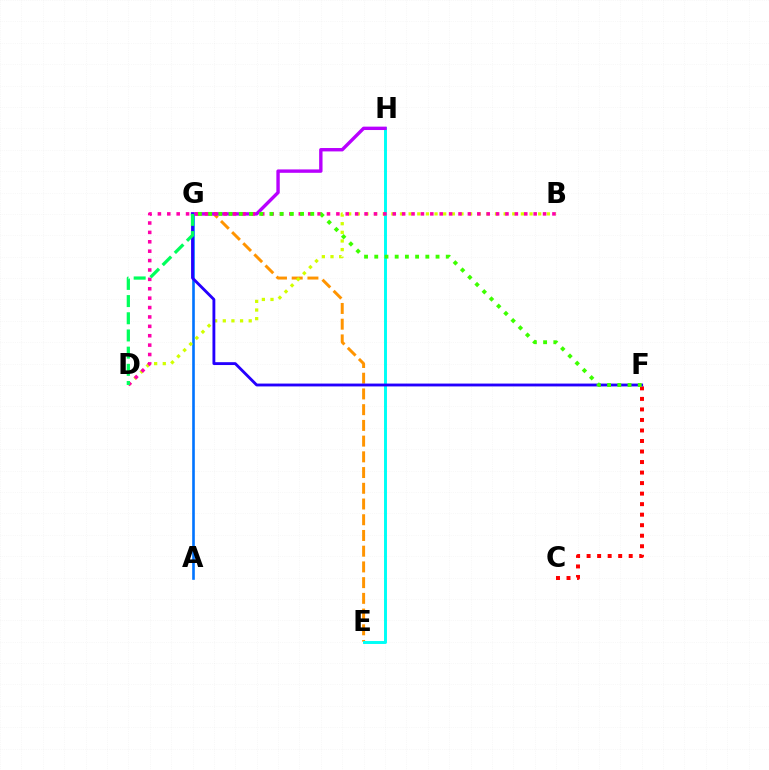{('E', 'G'): [{'color': '#ff9400', 'line_style': 'dashed', 'thickness': 2.14}], ('A', 'G'): [{'color': '#0074ff', 'line_style': 'solid', 'thickness': 1.89}], ('C', 'F'): [{'color': '#ff0000', 'line_style': 'dotted', 'thickness': 2.86}], ('E', 'H'): [{'color': '#00fff6', 'line_style': 'solid', 'thickness': 2.12}], ('B', 'D'): [{'color': '#d1ff00', 'line_style': 'dotted', 'thickness': 2.35}, {'color': '#ff00ac', 'line_style': 'dotted', 'thickness': 2.55}], ('G', 'H'): [{'color': '#b900ff', 'line_style': 'solid', 'thickness': 2.44}], ('F', 'G'): [{'color': '#2500ff', 'line_style': 'solid', 'thickness': 2.05}, {'color': '#3dff00', 'line_style': 'dotted', 'thickness': 2.78}], ('D', 'G'): [{'color': '#00ff5c', 'line_style': 'dashed', 'thickness': 2.33}]}